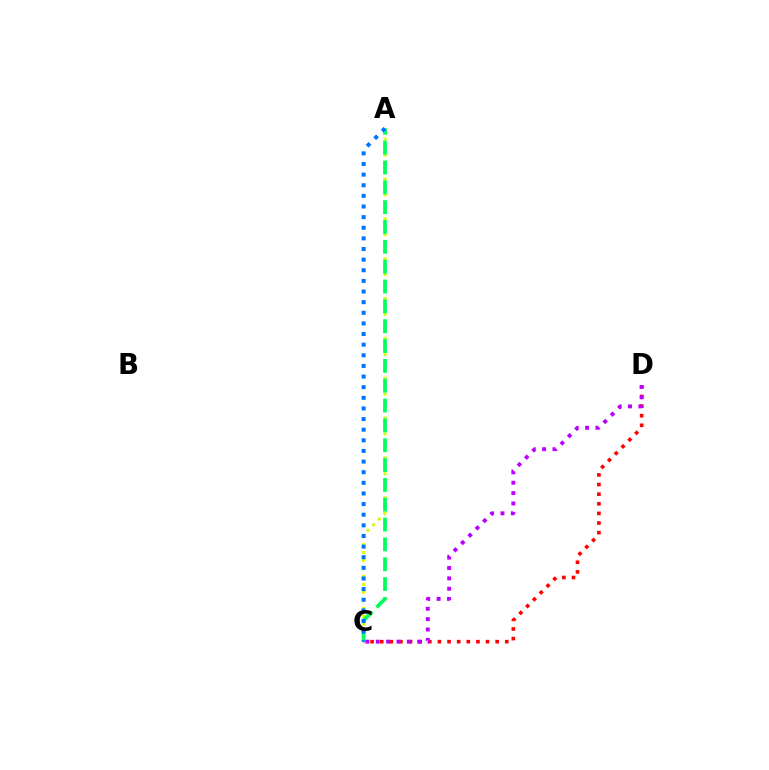{('A', 'C'): [{'color': '#d1ff00', 'line_style': 'dotted', 'thickness': 2.16}, {'color': '#00ff5c', 'line_style': 'dashed', 'thickness': 2.7}, {'color': '#0074ff', 'line_style': 'dotted', 'thickness': 2.89}], ('C', 'D'): [{'color': '#ff0000', 'line_style': 'dotted', 'thickness': 2.61}, {'color': '#b900ff', 'line_style': 'dotted', 'thickness': 2.82}]}